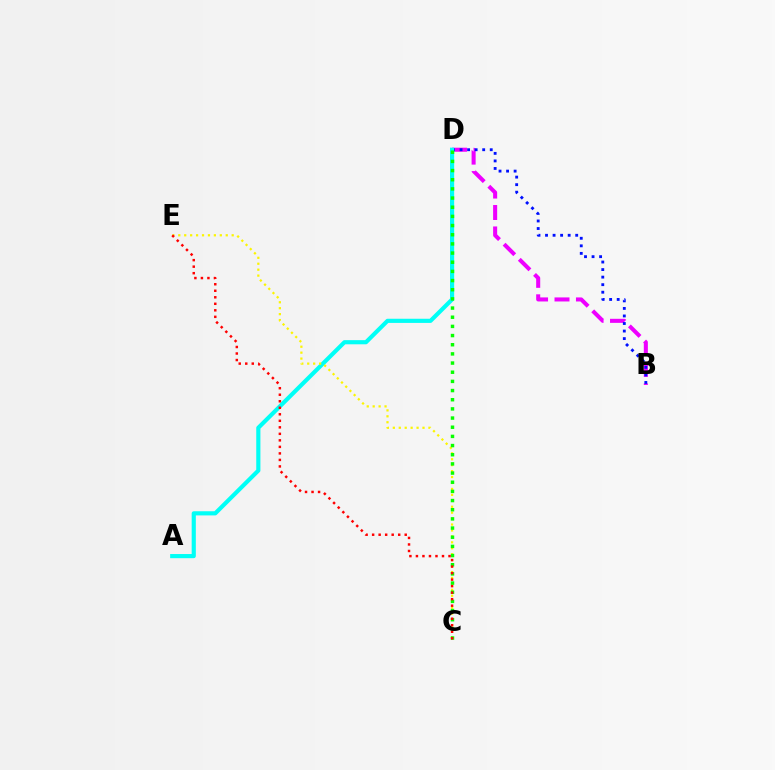{('B', 'D'): [{'color': '#ee00ff', 'line_style': 'dashed', 'thickness': 2.91}, {'color': '#0010ff', 'line_style': 'dotted', 'thickness': 2.05}], ('A', 'D'): [{'color': '#00fff6', 'line_style': 'solid', 'thickness': 2.99}], ('C', 'E'): [{'color': '#fcf500', 'line_style': 'dotted', 'thickness': 1.61}, {'color': '#ff0000', 'line_style': 'dotted', 'thickness': 1.77}], ('C', 'D'): [{'color': '#08ff00', 'line_style': 'dotted', 'thickness': 2.49}]}